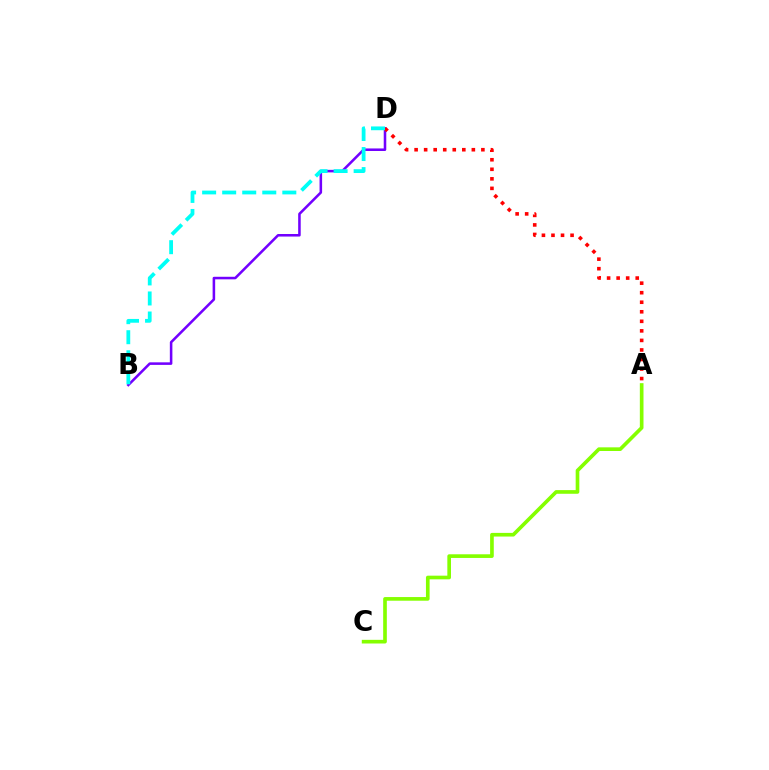{('B', 'D'): [{'color': '#7200ff', 'line_style': 'solid', 'thickness': 1.84}, {'color': '#00fff6', 'line_style': 'dashed', 'thickness': 2.72}], ('A', 'D'): [{'color': '#ff0000', 'line_style': 'dotted', 'thickness': 2.59}], ('A', 'C'): [{'color': '#84ff00', 'line_style': 'solid', 'thickness': 2.63}]}